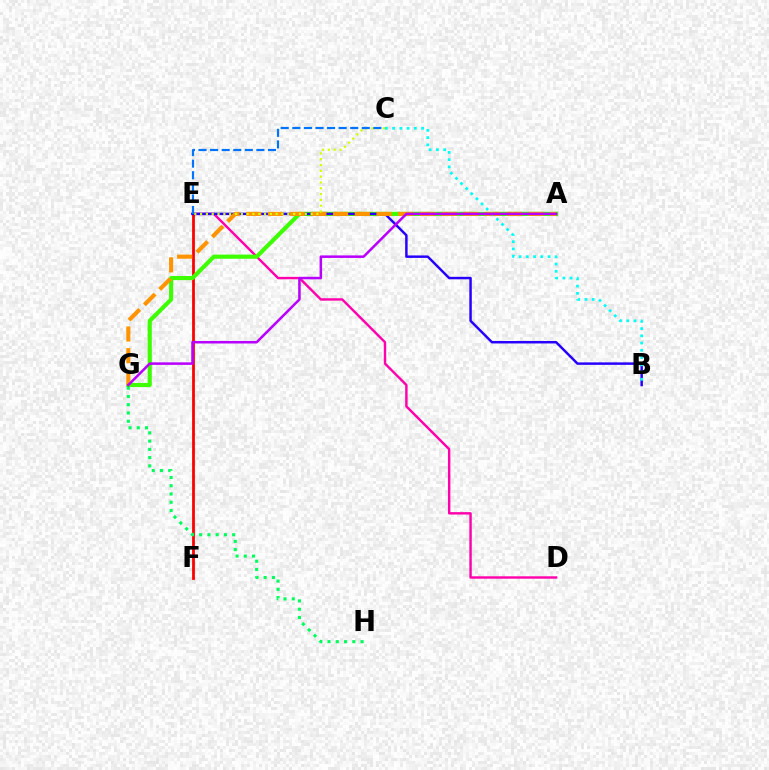{('D', 'E'): [{'color': '#ff00ac', 'line_style': 'solid', 'thickness': 1.74}], ('E', 'F'): [{'color': '#ff0000', 'line_style': 'solid', 'thickness': 2.0}], ('A', 'G'): [{'color': '#3dff00', 'line_style': 'solid', 'thickness': 2.98}, {'color': '#ff9400', 'line_style': 'dashed', 'thickness': 2.95}, {'color': '#b900ff', 'line_style': 'solid', 'thickness': 1.82}], ('B', 'E'): [{'color': '#2500ff', 'line_style': 'solid', 'thickness': 1.78}], ('B', 'C'): [{'color': '#00fff6', 'line_style': 'dotted', 'thickness': 1.97}], ('G', 'H'): [{'color': '#00ff5c', 'line_style': 'dotted', 'thickness': 2.24}], ('C', 'E'): [{'color': '#d1ff00', 'line_style': 'dotted', 'thickness': 1.58}, {'color': '#0074ff', 'line_style': 'dashed', 'thickness': 1.57}]}